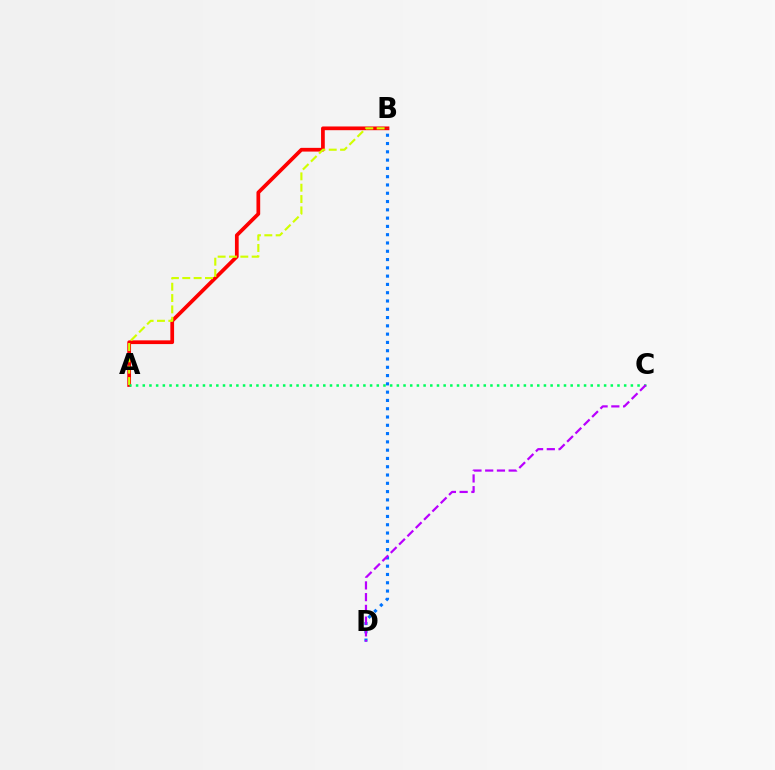{('A', 'B'): [{'color': '#ff0000', 'line_style': 'solid', 'thickness': 2.68}, {'color': '#d1ff00', 'line_style': 'dashed', 'thickness': 1.54}], ('B', 'D'): [{'color': '#0074ff', 'line_style': 'dotted', 'thickness': 2.25}], ('A', 'C'): [{'color': '#00ff5c', 'line_style': 'dotted', 'thickness': 1.82}], ('C', 'D'): [{'color': '#b900ff', 'line_style': 'dashed', 'thickness': 1.59}]}